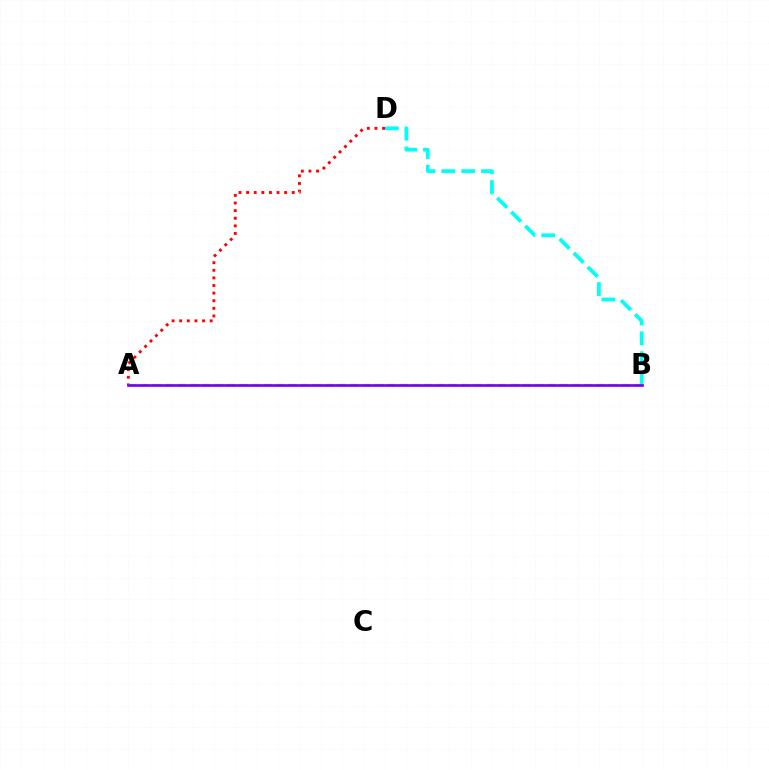{('B', 'D'): [{'color': '#00fff6', 'line_style': 'dashed', 'thickness': 2.7}], ('A', 'D'): [{'color': '#ff0000', 'line_style': 'dotted', 'thickness': 2.07}], ('A', 'B'): [{'color': '#84ff00', 'line_style': 'dashed', 'thickness': 1.67}, {'color': '#7200ff', 'line_style': 'solid', 'thickness': 1.91}]}